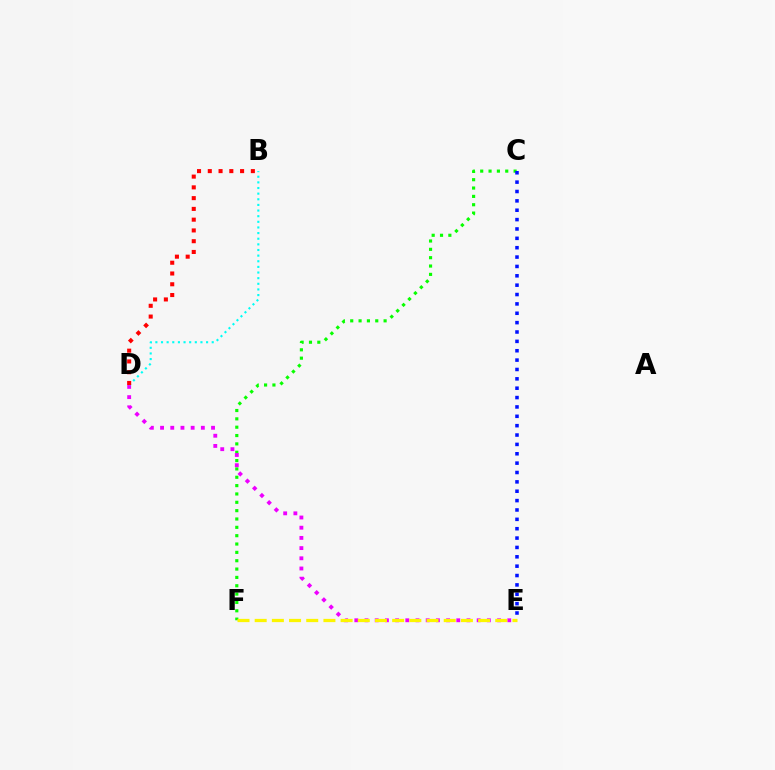{('C', 'F'): [{'color': '#08ff00', 'line_style': 'dotted', 'thickness': 2.27}], ('D', 'E'): [{'color': '#ee00ff', 'line_style': 'dotted', 'thickness': 2.77}], ('C', 'E'): [{'color': '#0010ff', 'line_style': 'dotted', 'thickness': 2.54}], ('B', 'D'): [{'color': '#00fff6', 'line_style': 'dotted', 'thickness': 1.53}, {'color': '#ff0000', 'line_style': 'dotted', 'thickness': 2.93}], ('E', 'F'): [{'color': '#fcf500', 'line_style': 'dashed', 'thickness': 2.33}]}